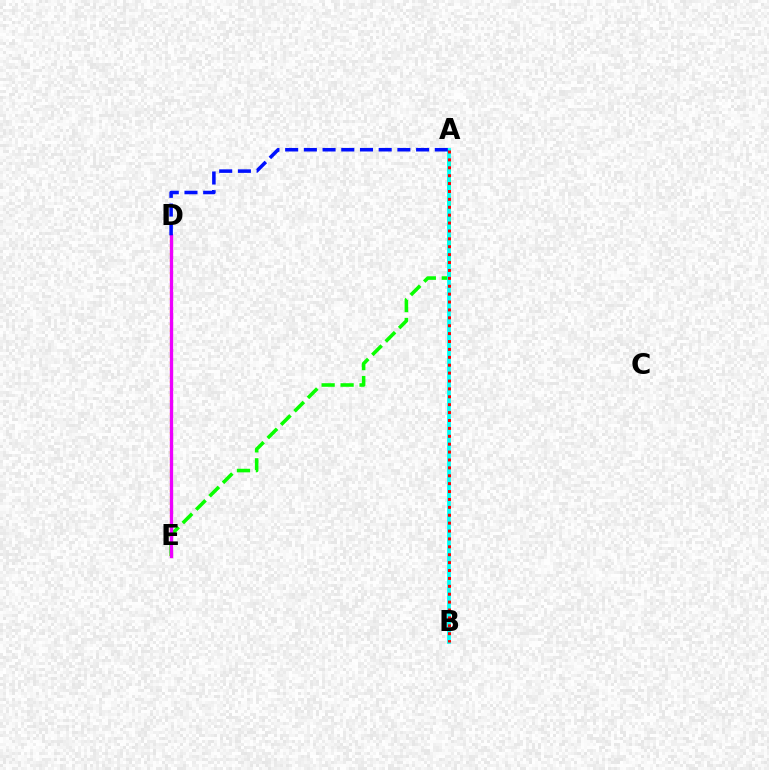{('A', 'E'): [{'color': '#08ff00', 'line_style': 'dashed', 'thickness': 2.57}], ('D', 'E'): [{'color': '#fcf500', 'line_style': 'dotted', 'thickness': 1.74}, {'color': '#ee00ff', 'line_style': 'solid', 'thickness': 2.39}], ('A', 'B'): [{'color': '#00fff6', 'line_style': 'solid', 'thickness': 2.69}, {'color': '#ff0000', 'line_style': 'dotted', 'thickness': 2.15}], ('A', 'D'): [{'color': '#0010ff', 'line_style': 'dashed', 'thickness': 2.54}]}